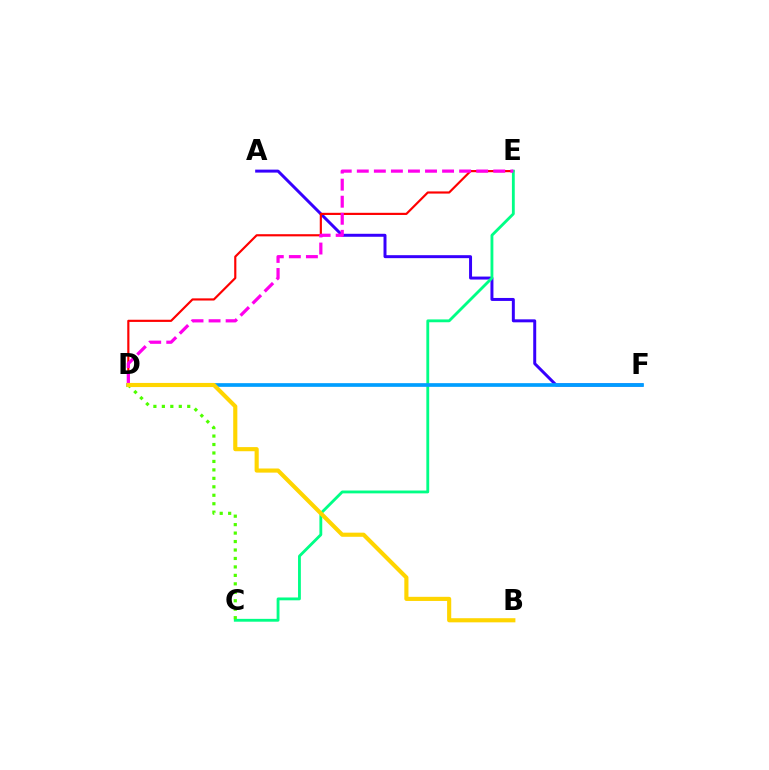{('A', 'F'): [{'color': '#3700ff', 'line_style': 'solid', 'thickness': 2.14}], ('D', 'E'): [{'color': '#ff0000', 'line_style': 'solid', 'thickness': 1.56}, {'color': '#ff00ed', 'line_style': 'dashed', 'thickness': 2.32}], ('C', 'E'): [{'color': '#00ff86', 'line_style': 'solid', 'thickness': 2.04}], ('C', 'D'): [{'color': '#4fff00', 'line_style': 'dotted', 'thickness': 2.3}], ('D', 'F'): [{'color': '#009eff', 'line_style': 'solid', 'thickness': 2.65}], ('B', 'D'): [{'color': '#ffd500', 'line_style': 'solid', 'thickness': 2.97}]}